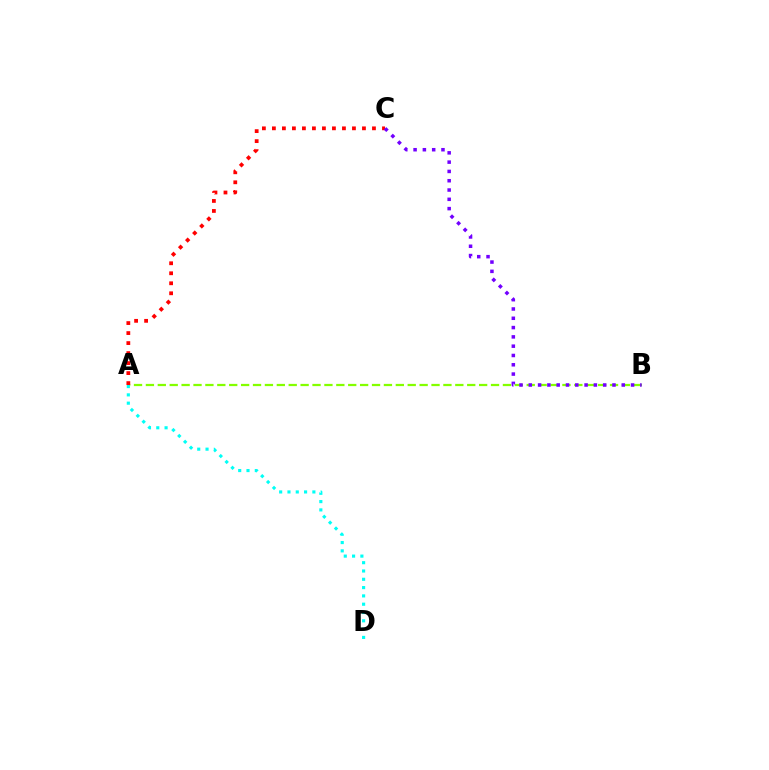{('A', 'B'): [{'color': '#84ff00', 'line_style': 'dashed', 'thickness': 1.62}], ('A', 'D'): [{'color': '#00fff6', 'line_style': 'dotted', 'thickness': 2.26}], ('A', 'C'): [{'color': '#ff0000', 'line_style': 'dotted', 'thickness': 2.72}], ('B', 'C'): [{'color': '#7200ff', 'line_style': 'dotted', 'thickness': 2.53}]}